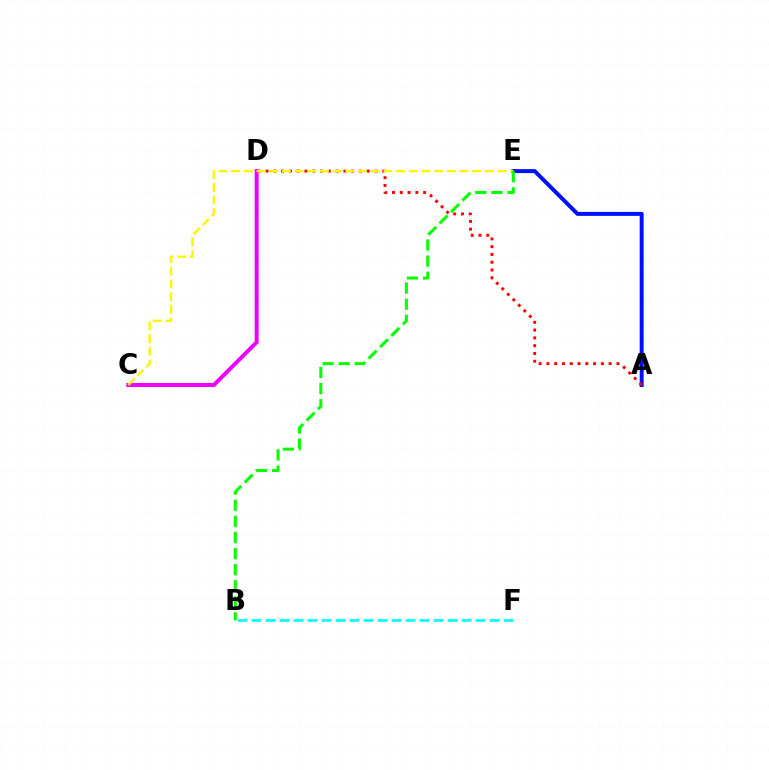{('A', 'E'): [{'color': '#0010ff', 'line_style': 'solid', 'thickness': 2.86}], ('C', 'D'): [{'color': '#ee00ff', 'line_style': 'solid', 'thickness': 2.86}], ('A', 'D'): [{'color': '#ff0000', 'line_style': 'dotted', 'thickness': 2.11}], ('C', 'E'): [{'color': '#fcf500', 'line_style': 'dashed', 'thickness': 1.72}], ('B', 'F'): [{'color': '#00fff6', 'line_style': 'dashed', 'thickness': 1.9}], ('B', 'E'): [{'color': '#08ff00', 'line_style': 'dashed', 'thickness': 2.19}]}